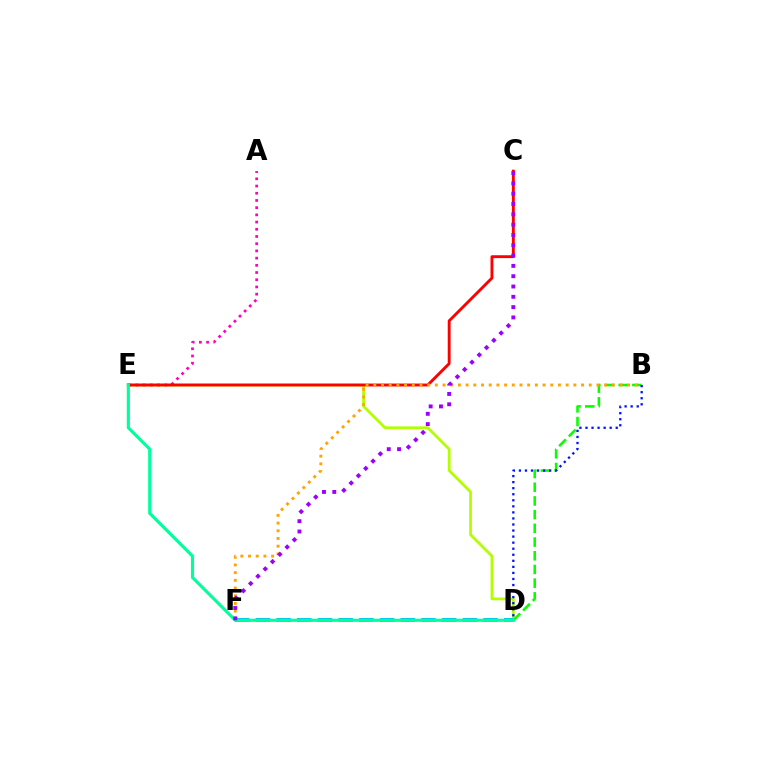{('D', 'E'): [{'color': '#b3ff00', 'line_style': 'solid', 'thickness': 2.0}, {'color': '#00ff9d', 'line_style': 'solid', 'thickness': 2.25}], ('A', 'E'): [{'color': '#ff00bd', 'line_style': 'dotted', 'thickness': 1.96}], ('C', 'E'): [{'color': '#ff0000', 'line_style': 'solid', 'thickness': 2.07}], ('D', 'F'): [{'color': '#00b5ff', 'line_style': 'dashed', 'thickness': 2.81}], ('B', 'D'): [{'color': '#08ff00', 'line_style': 'dashed', 'thickness': 1.86}, {'color': '#0010ff', 'line_style': 'dotted', 'thickness': 1.64}], ('B', 'F'): [{'color': '#ffa500', 'line_style': 'dotted', 'thickness': 2.09}], ('C', 'F'): [{'color': '#9b00ff', 'line_style': 'dotted', 'thickness': 2.8}]}